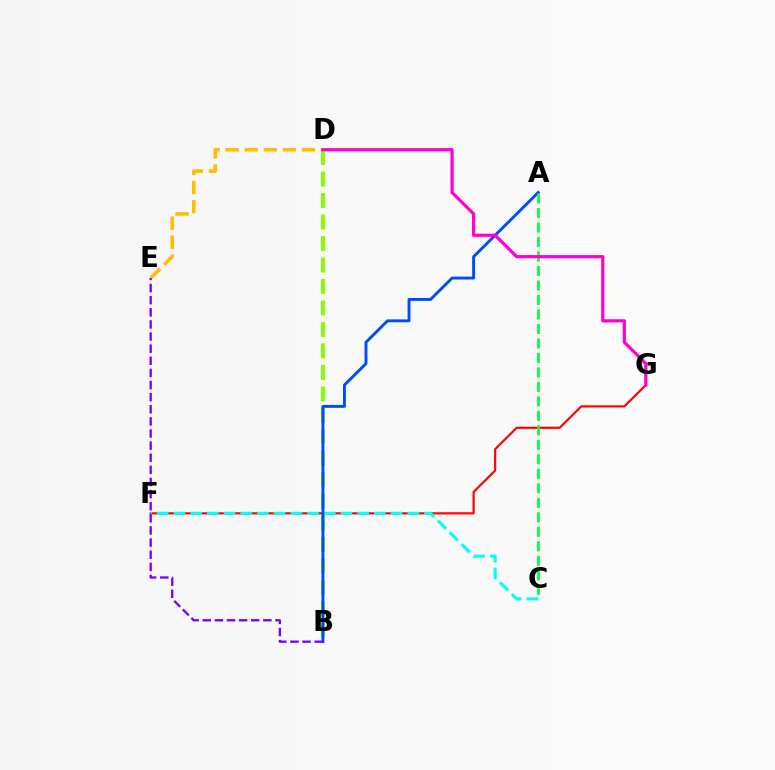{('F', 'G'): [{'color': '#ff0000', 'line_style': 'solid', 'thickness': 1.56}], ('B', 'D'): [{'color': '#84ff00', 'line_style': 'dashed', 'thickness': 2.92}], ('D', 'E'): [{'color': '#ffbd00', 'line_style': 'dashed', 'thickness': 2.59}], ('C', 'F'): [{'color': '#00fff6', 'line_style': 'dashed', 'thickness': 2.27}], ('A', 'B'): [{'color': '#004bff', 'line_style': 'solid', 'thickness': 2.09}], ('A', 'C'): [{'color': '#00ff39', 'line_style': 'dashed', 'thickness': 1.97}], ('B', 'E'): [{'color': '#7200ff', 'line_style': 'dashed', 'thickness': 1.65}], ('D', 'G'): [{'color': '#ff00cf', 'line_style': 'solid', 'thickness': 2.31}]}